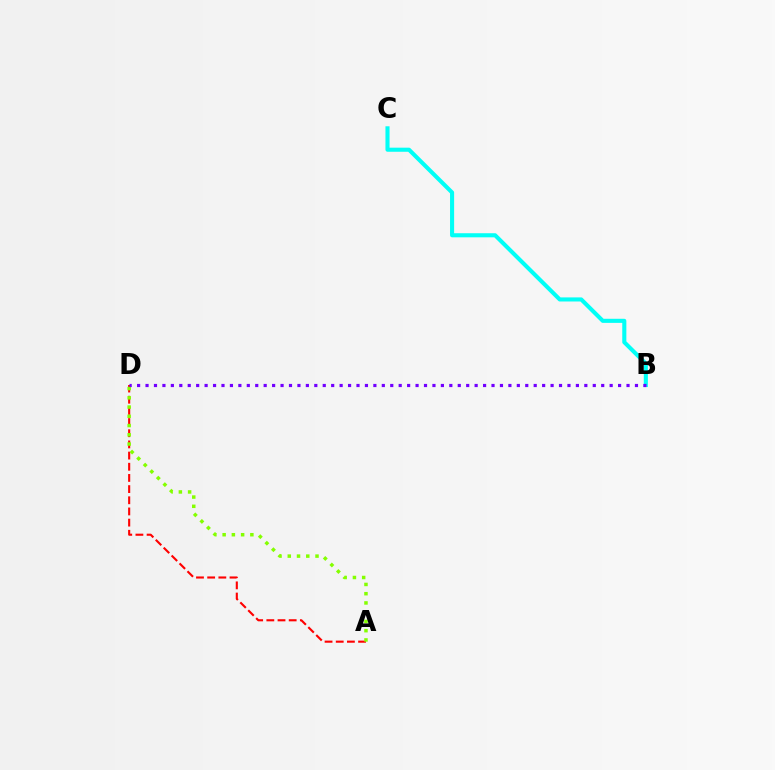{('B', 'C'): [{'color': '#00fff6', 'line_style': 'solid', 'thickness': 2.94}], ('A', 'D'): [{'color': '#ff0000', 'line_style': 'dashed', 'thickness': 1.52}, {'color': '#84ff00', 'line_style': 'dotted', 'thickness': 2.51}], ('B', 'D'): [{'color': '#7200ff', 'line_style': 'dotted', 'thickness': 2.29}]}